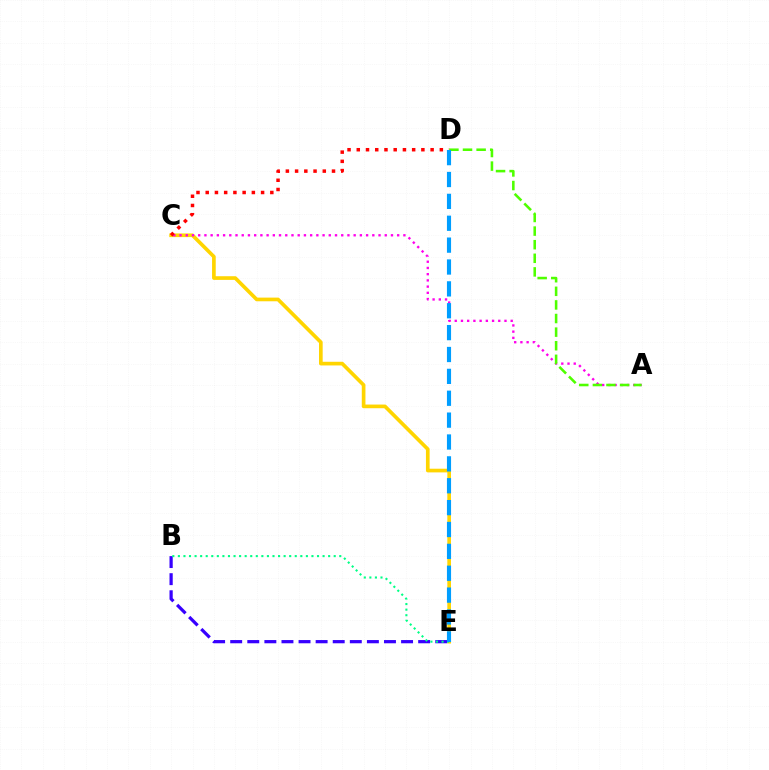{('C', 'E'): [{'color': '#ffd500', 'line_style': 'solid', 'thickness': 2.64}], ('A', 'C'): [{'color': '#ff00ed', 'line_style': 'dotted', 'thickness': 1.69}], ('C', 'D'): [{'color': '#ff0000', 'line_style': 'dotted', 'thickness': 2.51}], ('A', 'D'): [{'color': '#4fff00', 'line_style': 'dashed', 'thickness': 1.85}], ('B', 'E'): [{'color': '#3700ff', 'line_style': 'dashed', 'thickness': 2.32}, {'color': '#00ff86', 'line_style': 'dotted', 'thickness': 1.51}], ('D', 'E'): [{'color': '#009eff', 'line_style': 'dashed', 'thickness': 2.97}]}